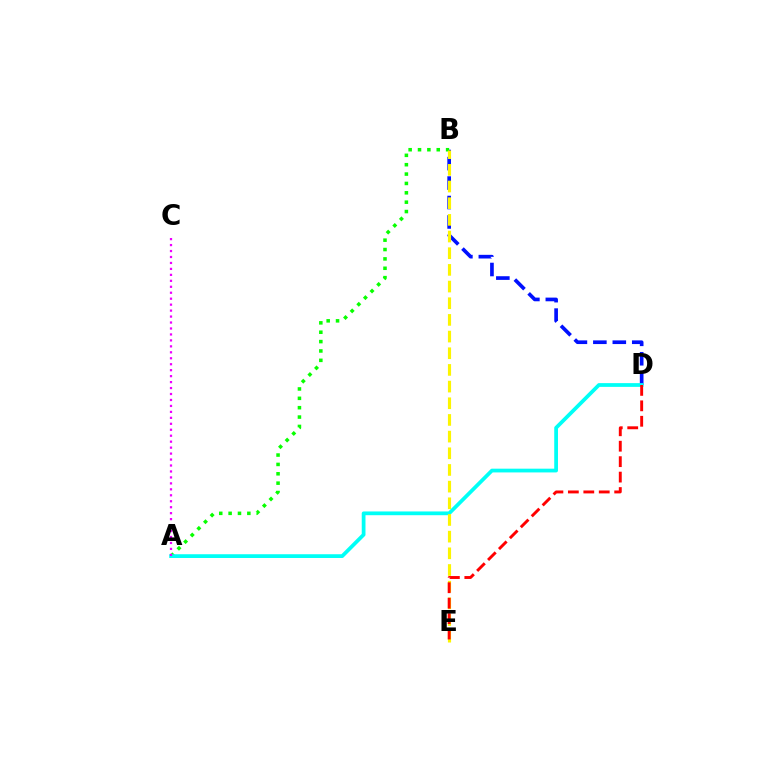{('B', 'D'): [{'color': '#0010ff', 'line_style': 'dashed', 'thickness': 2.64}], ('A', 'B'): [{'color': '#08ff00', 'line_style': 'dotted', 'thickness': 2.55}], ('A', 'D'): [{'color': '#00fff6', 'line_style': 'solid', 'thickness': 2.7}], ('B', 'E'): [{'color': '#fcf500', 'line_style': 'dashed', 'thickness': 2.26}], ('D', 'E'): [{'color': '#ff0000', 'line_style': 'dashed', 'thickness': 2.1}], ('A', 'C'): [{'color': '#ee00ff', 'line_style': 'dotted', 'thickness': 1.62}]}